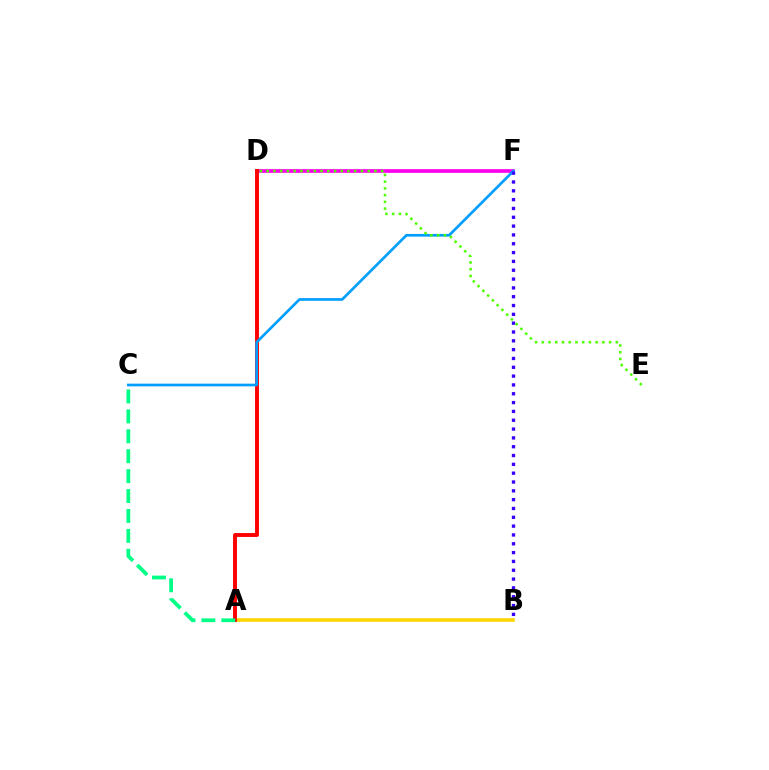{('D', 'F'): [{'color': '#ff00ed', 'line_style': 'solid', 'thickness': 2.66}], ('A', 'B'): [{'color': '#ffd500', 'line_style': 'solid', 'thickness': 2.58}], ('A', 'D'): [{'color': '#ff0000', 'line_style': 'solid', 'thickness': 2.82}], ('A', 'C'): [{'color': '#00ff86', 'line_style': 'dashed', 'thickness': 2.71}], ('C', 'F'): [{'color': '#009eff', 'line_style': 'solid', 'thickness': 1.94}], ('B', 'F'): [{'color': '#3700ff', 'line_style': 'dotted', 'thickness': 2.4}], ('D', 'E'): [{'color': '#4fff00', 'line_style': 'dotted', 'thickness': 1.83}]}